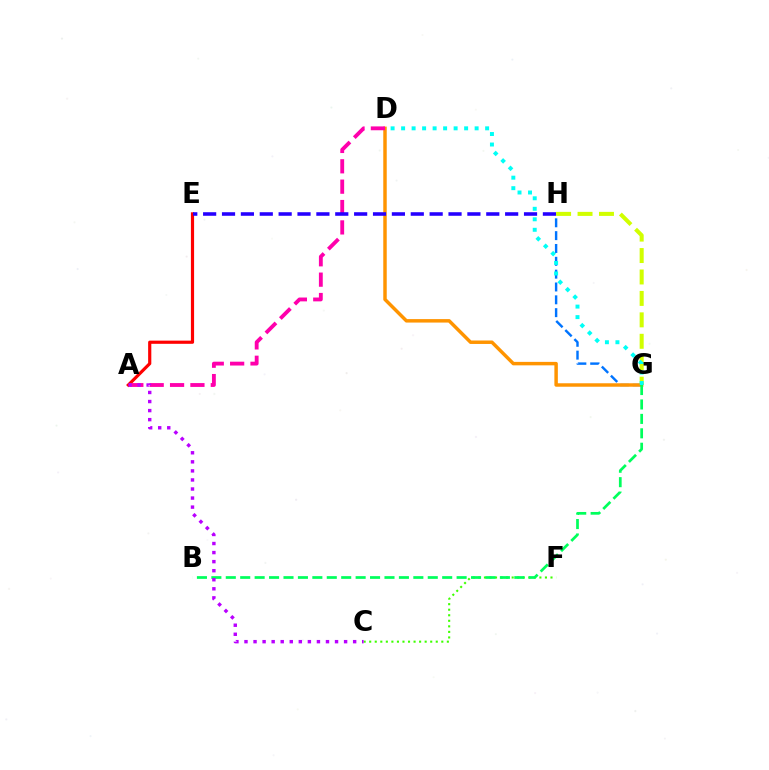{('C', 'F'): [{'color': '#3dff00', 'line_style': 'dotted', 'thickness': 1.51}], ('G', 'H'): [{'color': '#0074ff', 'line_style': 'dashed', 'thickness': 1.74}, {'color': '#d1ff00', 'line_style': 'dashed', 'thickness': 2.91}], ('A', 'E'): [{'color': '#ff0000', 'line_style': 'solid', 'thickness': 2.29}], ('D', 'G'): [{'color': '#ff9400', 'line_style': 'solid', 'thickness': 2.49}, {'color': '#00fff6', 'line_style': 'dotted', 'thickness': 2.85}], ('A', 'D'): [{'color': '#ff00ac', 'line_style': 'dashed', 'thickness': 2.77}], ('B', 'G'): [{'color': '#00ff5c', 'line_style': 'dashed', 'thickness': 1.96}], ('E', 'H'): [{'color': '#2500ff', 'line_style': 'dashed', 'thickness': 2.56}], ('A', 'C'): [{'color': '#b900ff', 'line_style': 'dotted', 'thickness': 2.46}]}